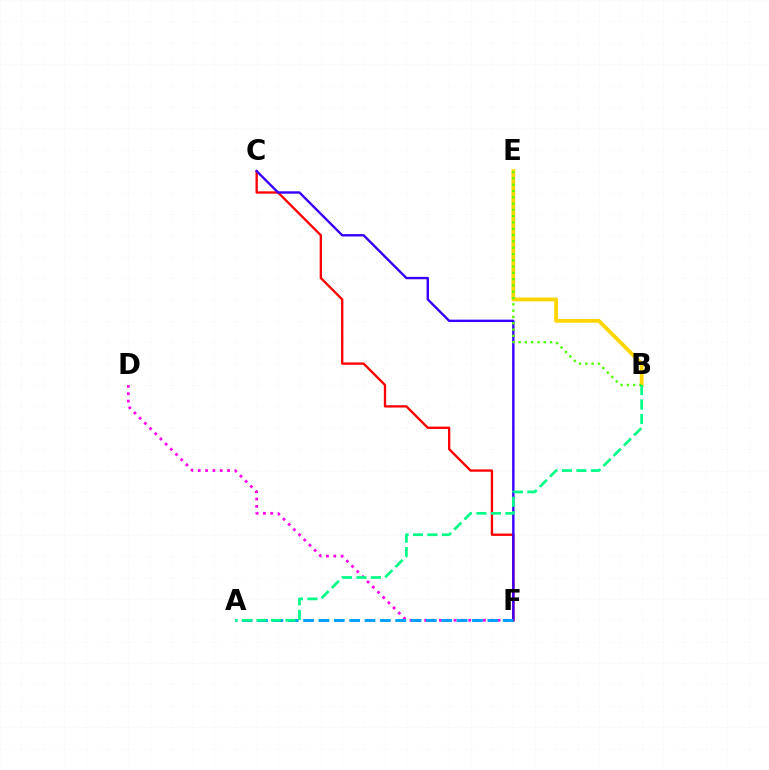{('C', 'F'): [{'color': '#ff0000', 'line_style': 'solid', 'thickness': 1.68}, {'color': '#3700ff', 'line_style': 'solid', 'thickness': 1.72}], ('B', 'E'): [{'color': '#ffd500', 'line_style': 'solid', 'thickness': 2.74}, {'color': '#4fff00', 'line_style': 'dotted', 'thickness': 1.71}], ('D', 'F'): [{'color': '#ff00ed', 'line_style': 'dotted', 'thickness': 1.99}], ('A', 'F'): [{'color': '#009eff', 'line_style': 'dashed', 'thickness': 2.09}], ('A', 'B'): [{'color': '#00ff86', 'line_style': 'dashed', 'thickness': 1.97}]}